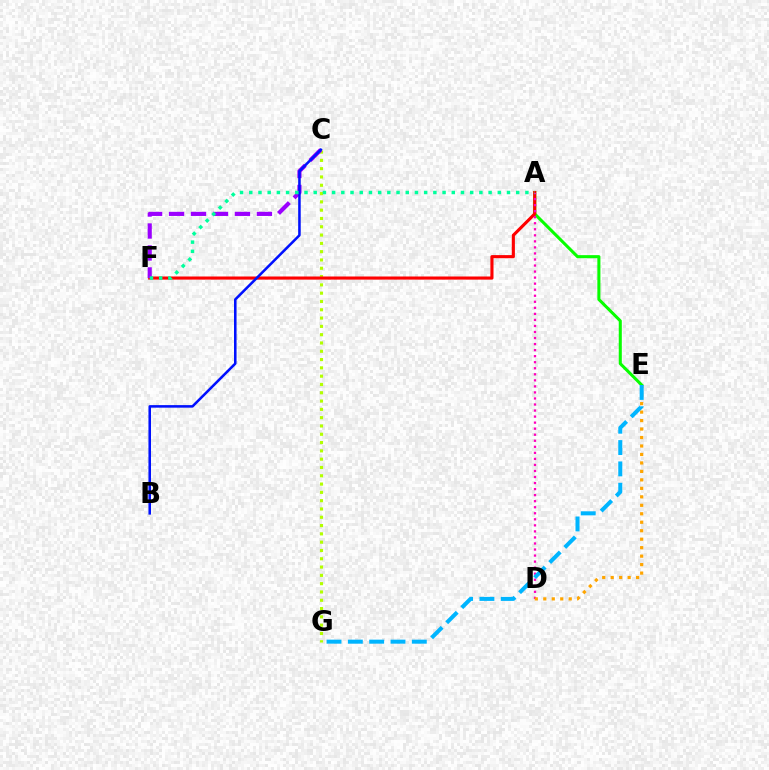{('C', 'G'): [{'color': '#b3ff00', 'line_style': 'dotted', 'thickness': 2.26}], ('A', 'E'): [{'color': '#08ff00', 'line_style': 'solid', 'thickness': 2.2}], ('A', 'F'): [{'color': '#ff0000', 'line_style': 'solid', 'thickness': 2.25}, {'color': '#00ff9d', 'line_style': 'dotted', 'thickness': 2.5}], ('A', 'D'): [{'color': '#ff00bd', 'line_style': 'dotted', 'thickness': 1.64}], ('D', 'E'): [{'color': '#ffa500', 'line_style': 'dotted', 'thickness': 2.3}], ('C', 'F'): [{'color': '#9b00ff', 'line_style': 'dashed', 'thickness': 2.98}], ('B', 'C'): [{'color': '#0010ff', 'line_style': 'solid', 'thickness': 1.83}], ('E', 'G'): [{'color': '#00b5ff', 'line_style': 'dashed', 'thickness': 2.9}]}